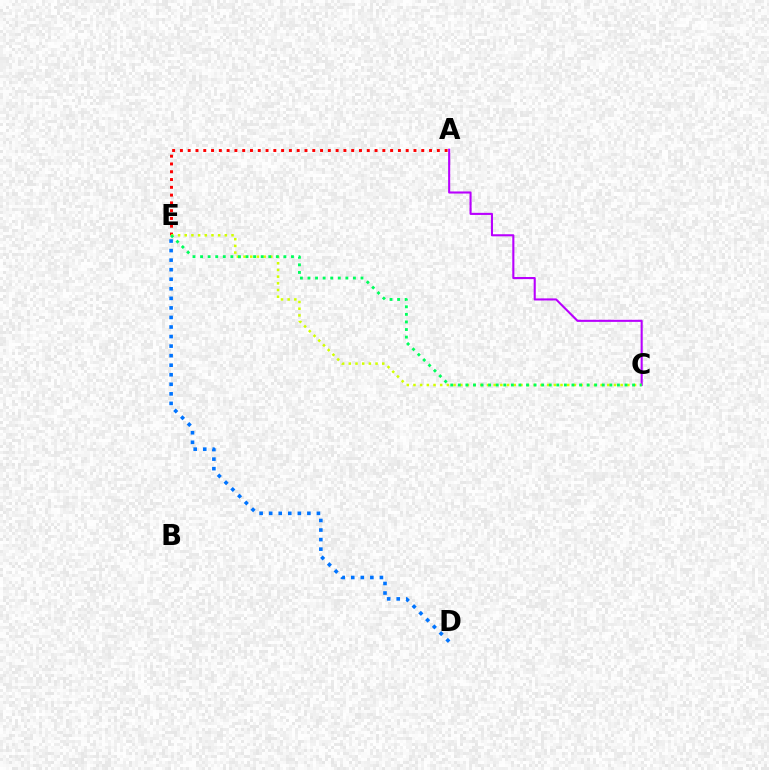{('A', 'E'): [{'color': '#ff0000', 'line_style': 'dotted', 'thickness': 2.12}], ('A', 'C'): [{'color': '#b900ff', 'line_style': 'solid', 'thickness': 1.51}], ('C', 'E'): [{'color': '#d1ff00', 'line_style': 'dotted', 'thickness': 1.82}, {'color': '#00ff5c', 'line_style': 'dotted', 'thickness': 2.06}], ('D', 'E'): [{'color': '#0074ff', 'line_style': 'dotted', 'thickness': 2.59}]}